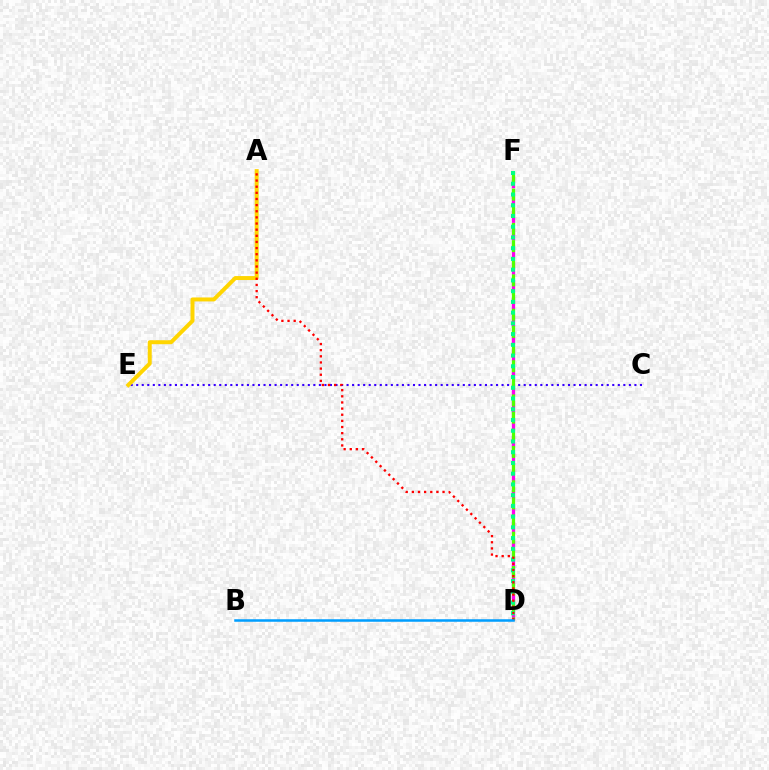{('D', 'F'): [{'color': '#ff00ed', 'line_style': 'dashed', 'thickness': 2.35}, {'color': '#4fff00', 'line_style': 'dashed', 'thickness': 2.33}, {'color': '#00ff86', 'line_style': 'dotted', 'thickness': 2.92}], ('C', 'E'): [{'color': '#3700ff', 'line_style': 'dotted', 'thickness': 1.5}], ('A', 'E'): [{'color': '#ffd500', 'line_style': 'solid', 'thickness': 2.86}], ('A', 'D'): [{'color': '#ff0000', 'line_style': 'dotted', 'thickness': 1.67}], ('B', 'D'): [{'color': '#009eff', 'line_style': 'solid', 'thickness': 1.81}]}